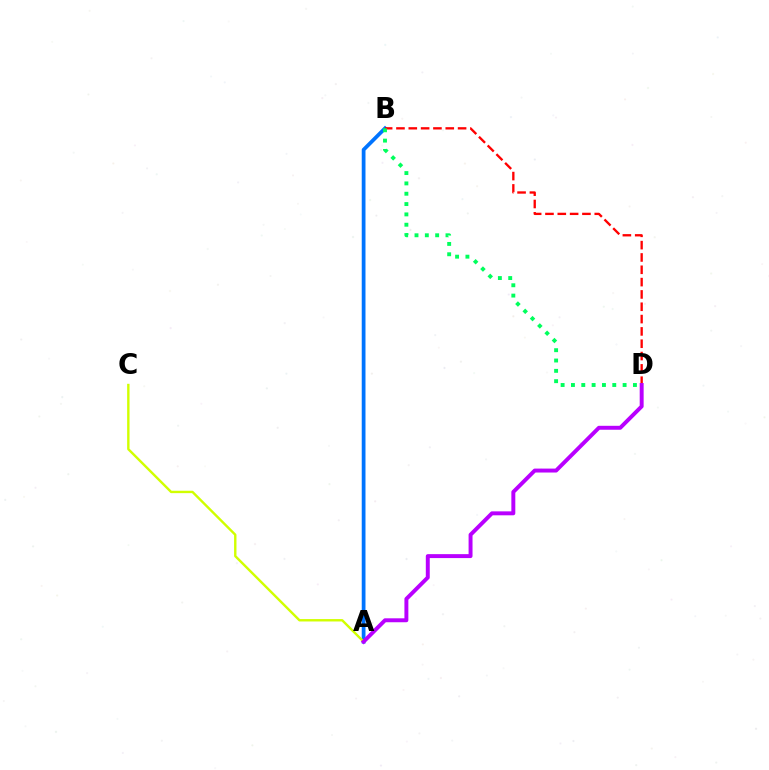{('A', 'B'): [{'color': '#0074ff', 'line_style': 'solid', 'thickness': 2.7}], ('A', 'C'): [{'color': '#d1ff00', 'line_style': 'solid', 'thickness': 1.73}], ('B', 'D'): [{'color': '#ff0000', 'line_style': 'dashed', 'thickness': 1.67}, {'color': '#00ff5c', 'line_style': 'dotted', 'thickness': 2.81}], ('A', 'D'): [{'color': '#b900ff', 'line_style': 'solid', 'thickness': 2.84}]}